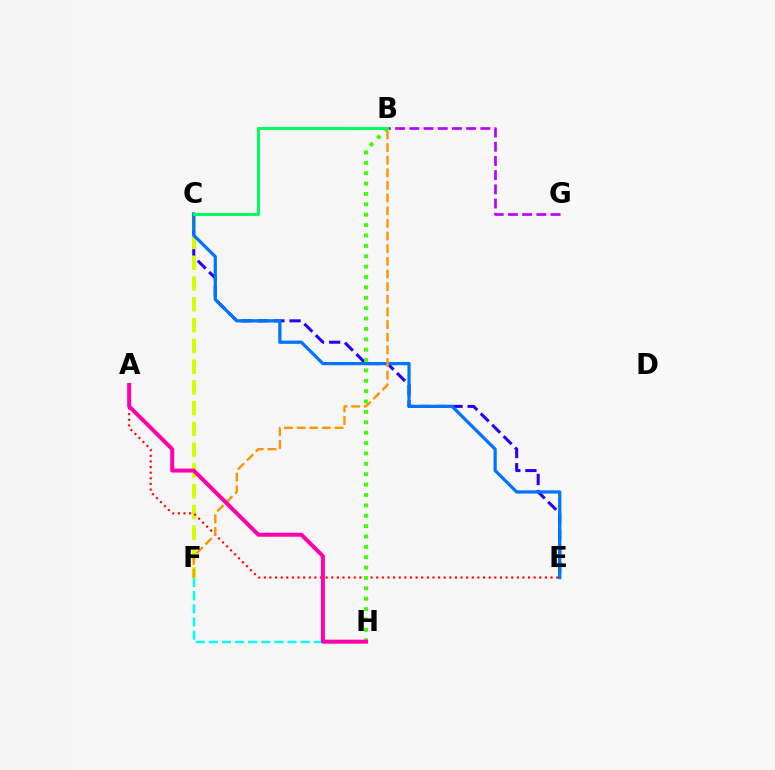{('C', 'E'): [{'color': '#2500ff', 'line_style': 'dashed', 'thickness': 2.19}, {'color': '#0074ff', 'line_style': 'solid', 'thickness': 2.34}], ('B', 'G'): [{'color': '#b900ff', 'line_style': 'dashed', 'thickness': 1.93}], ('C', 'F'): [{'color': '#d1ff00', 'line_style': 'dashed', 'thickness': 2.82}], ('A', 'E'): [{'color': '#ff0000', 'line_style': 'dotted', 'thickness': 1.53}], ('B', 'H'): [{'color': '#3dff00', 'line_style': 'dotted', 'thickness': 2.82}], ('F', 'H'): [{'color': '#00fff6', 'line_style': 'dashed', 'thickness': 1.78}], ('B', 'F'): [{'color': '#ff9400', 'line_style': 'dashed', 'thickness': 1.72}], ('B', 'C'): [{'color': '#00ff5c', 'line_style': 'solid', 'thickness': 2.17}], ('A', 'H'): [{'color': '#ff00ac', 'line_style': 'solid', 'thickness': 2.87}]}